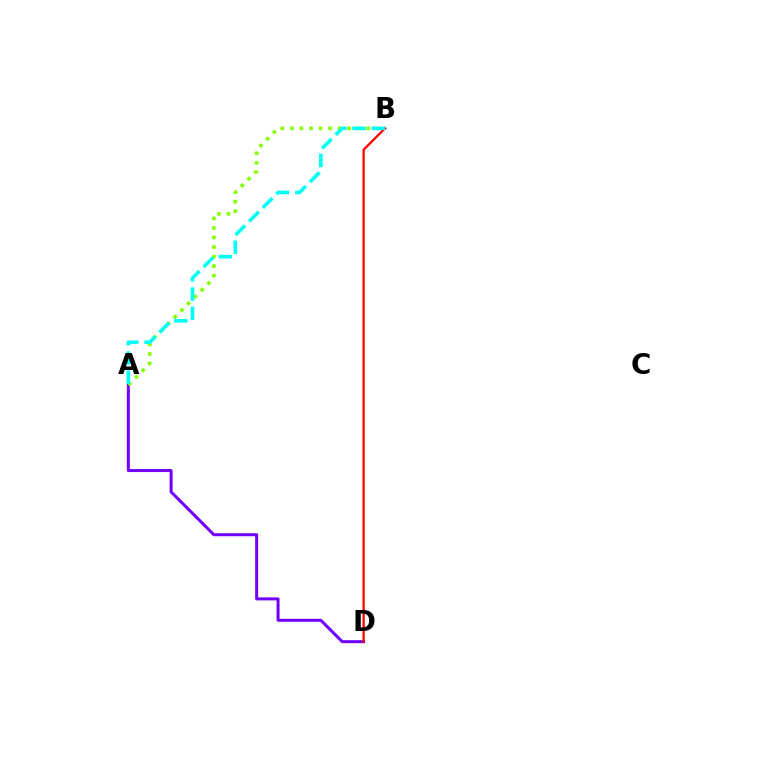{('A', 'D'): [{'color': '#7200ff', 'line_style': 'solid', 'thickness': 2.17}], ('A', 'B'): [{'color': '#84ff00', 'line_style': 'dotted', 'thickness': 2.59}, {'color': '#00fff6', 'line_style': 'dashed', 'thickness': 2.62}], ('B', 'D'): [{'color': '#ff0000', 'line_style': 'solid', 'thickness': 1.65}]}